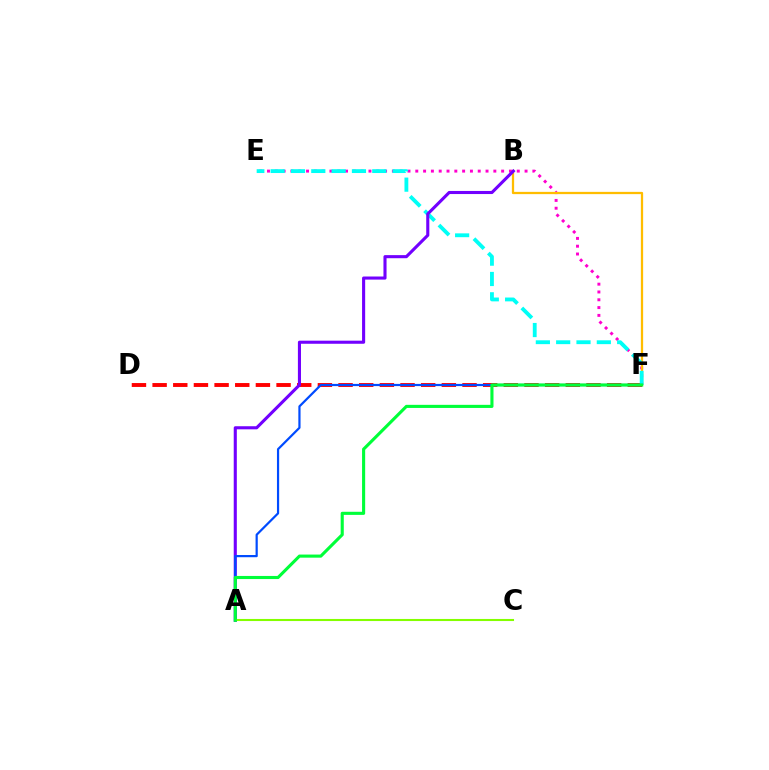{('E', 'F'): [{'color': '#ff00cf', 'line_style': 'dotted', 'thickness': 2.12}, {'color': '#00fff6', 'line_style': 'dashed', 'thickness': 2.76}], ('B', 'F'): [{'color': '#ffbd00', 'line_style': 'solid', 'thickness': 1.63}], ('D', 'F'): [{'color': '#ff0000', 'line_style': 'dashed', 'thickness': 2.81}], ('A', 'B'): [{'color': '#7200ff', 'line_style': 'solid', 'thickness': 2.23}], ('A', 'F'): [{'color': '#004bff', 'line_style': 'solid', 'thickness': 1.59}, {'color': '#00ff39', 'line_style': 'solid', 'thickness': 2.24}], ('A', 'C'): [{'color': '#84ff00', 'line_style': 'solid', 'thickness': 1.5}]}